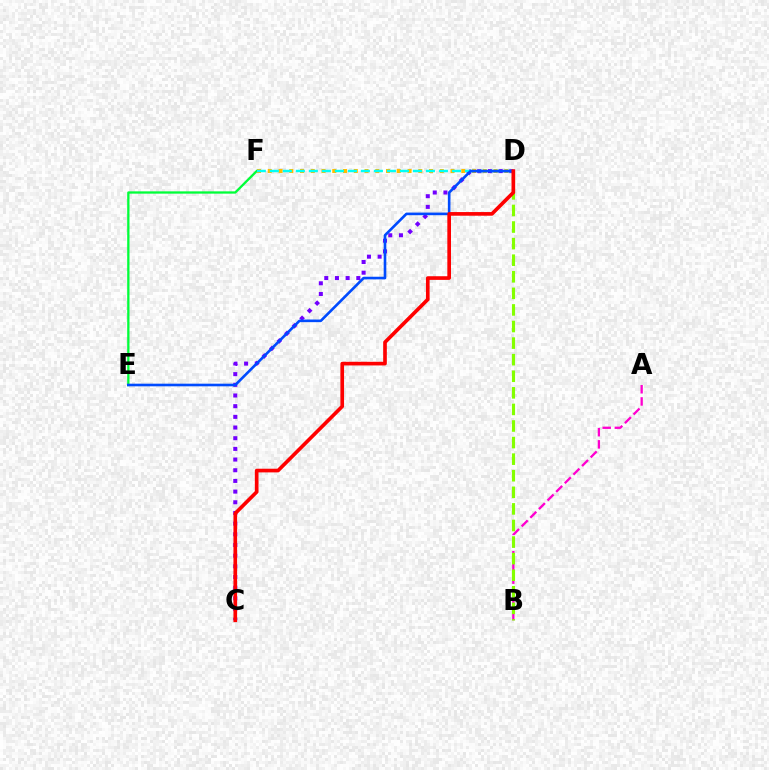{('D', 'F'): [{'color': '#ffbd00', 'line_style': 'dotted', 'thickness': 2.92}, {'color': '#00fff6', 'line_style': 'dashed', 'thickness': 1.77}], ('A', 'B'): [{'color': '#ff00cf', 'line_style': 'dashed', 'thickness': 1.66}], ('C', 'D'): [{'color': '#7200ff', 'line_style': 'dotted', 'thickness': 2.9}, {'color': '#ff0000', 'line_style': 'solid', 'thickness': 2.64}], ('B', 'D'): [{'color': '#84ff00', 'line_style': 'dashed', 'thickness': 2.25}], ('E', 'F'): [{'color': '#00ff39', 'line_style': 'solid', 'thickness': 1.65}], ('D', 'E'): [{'color': '#004bff', 'line_style': 'solid', 'thickness': 1.89}]}